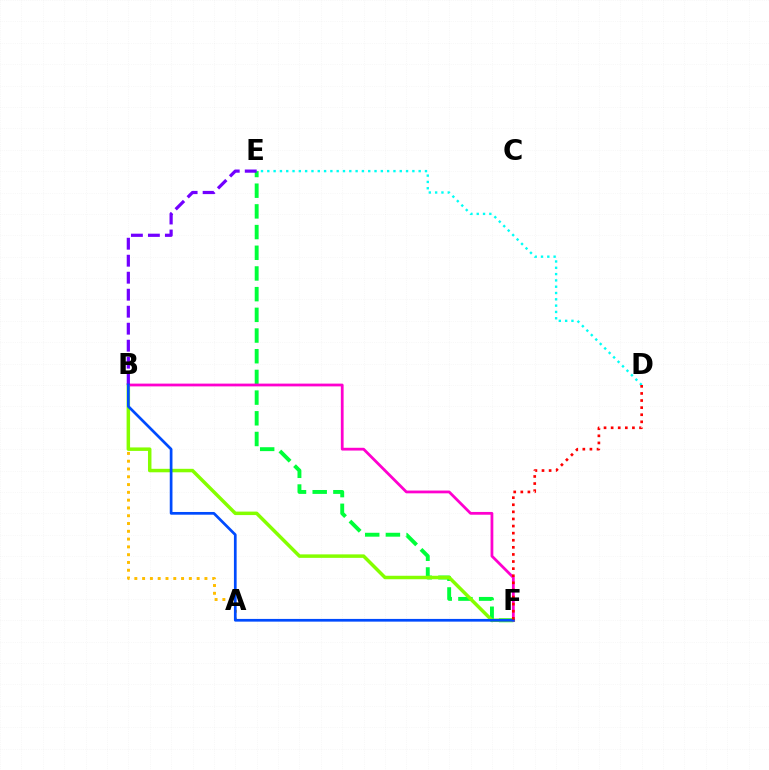{('A', 'B'): [{'color': '#ffbd00', 'line_style': 'dotted', 'thickness': 2.12}], ('E', 'F'): [{'color': '#00ff39', 'line_style': 'dashed', 'thickness': 2.81}], ('B', 'F'): [{'color': '#84ff00', 'line_style': 'solid', 'thickness': 2.51}, {'color': '#ff00cf', 'line_style': 'solid', 'thickness': 2.0}, {'color': '#004bff', 'line_style': 'solid', 'thickness': 1.95}], ('D', 'E'): [{'color': '#00fff6', 'line_style': 'dotted', 'thickness': 1.71}], ('B', 'E'): [{'color': '#7200ff', 'line_style': 'dashed', 'thickness': 2.31}], ('D', 'F'): [{'color': '#ff0000', 'line_style': 'dotted', 'thickness': 1.93}]}